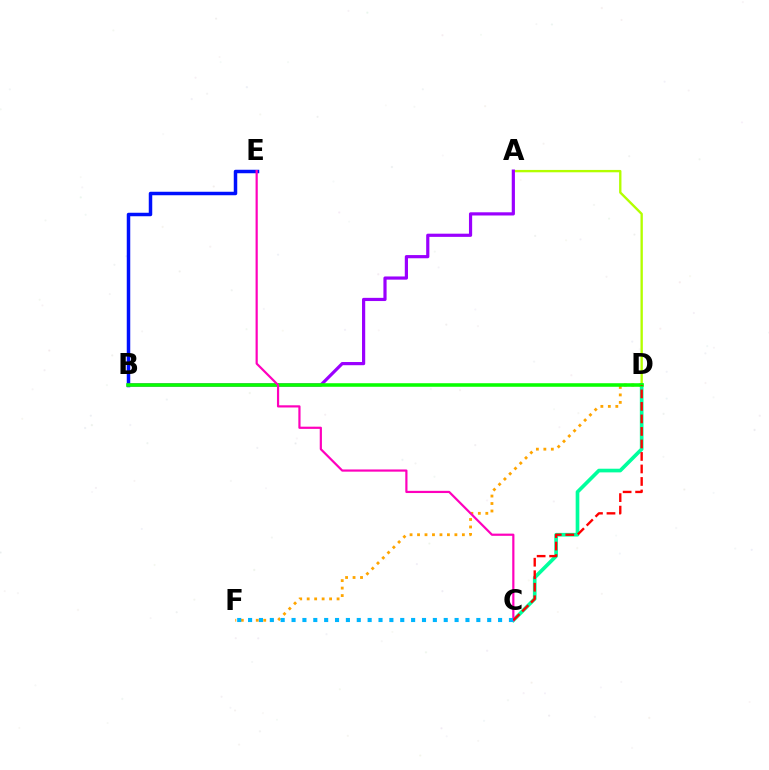{('A', 'D'): [{'color': '#b3ff00', 'line_style': 'solid', 'thickness': 1.7}], ('B', 'E'): [{'color': '#0010ff', 'line_style': 'solid', 'thickness': 2.51}], ('D', 'F'): [{'color': '#ffa500', 'line_style': 'dotted', 'thickness': 2.03}], ('A', 'B'): [{'color': '#9b00ff', 'line_style': 'solid', 'thickness': 2.3}], ('C', 'D'): [{'color': '#00ff9d', 'line_style': 'solid', 'thickness': 2.64}, {'color': '#ff0000', 'line_style': 'dashed', 'thickness': 1.7}], ('B', 'D'): [{'color': '#08ff00', 'line_style': 'solid', 'thickness': 2.56}], ('C', 'E'): [{'color': '#ff00bd', 'line_style': 'solid', 'thickness': 1.58}], ('C', 'F'): [{'color': '#00b5ff', 'line_style': 'dotted', 'thickness': 2.95}]}